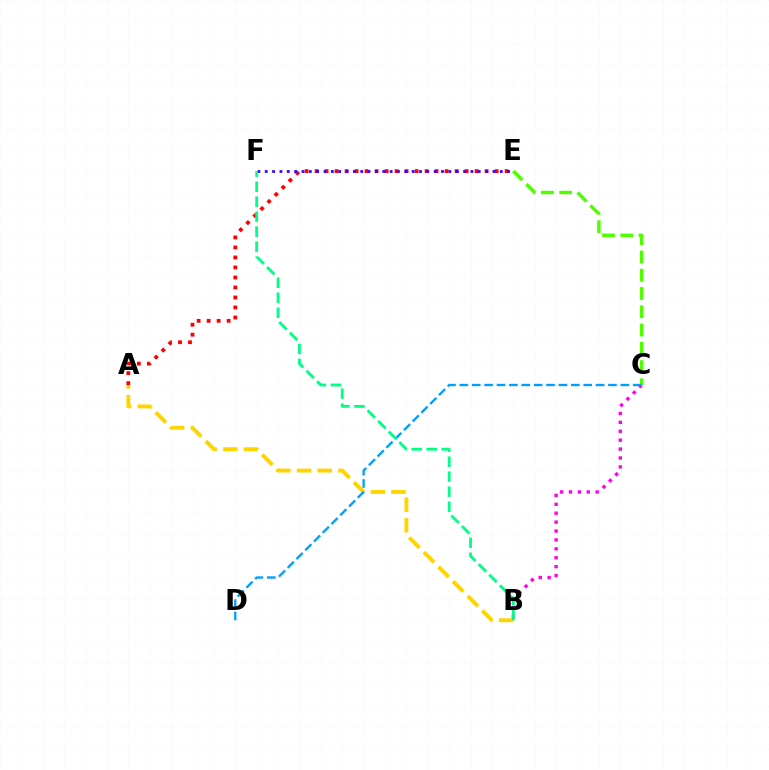{('B', 'C'): [{'color': '#ff00ed', 'line_style': 'dotted', 'thickness': 2.42}], ('C', 'E'): [{'color': '#4fff00', 'line_style': 'dashed', 'thickness': 2.48}], ('A', 'E'): [{'color': '#ff0000', 'line_style': 'dotted', 'thickness': 2.72}], ('A', 'B'): [{'color': '#ffd500', 'line_style': 'dashed', 'thickness': 2.81}], ('C', 'D'): [{'color': '#009eff', 'line_style': 'dashed', 'thickness': 1.68}], ('E', 'F'): [{'color': '#3700ff', 'line_style': 'dotted', 'thickness': 2.0}], ('B', 'F'): [{'color': '#00ff86', 'line_style': 'dashed', 'thickness': 2.04}]}